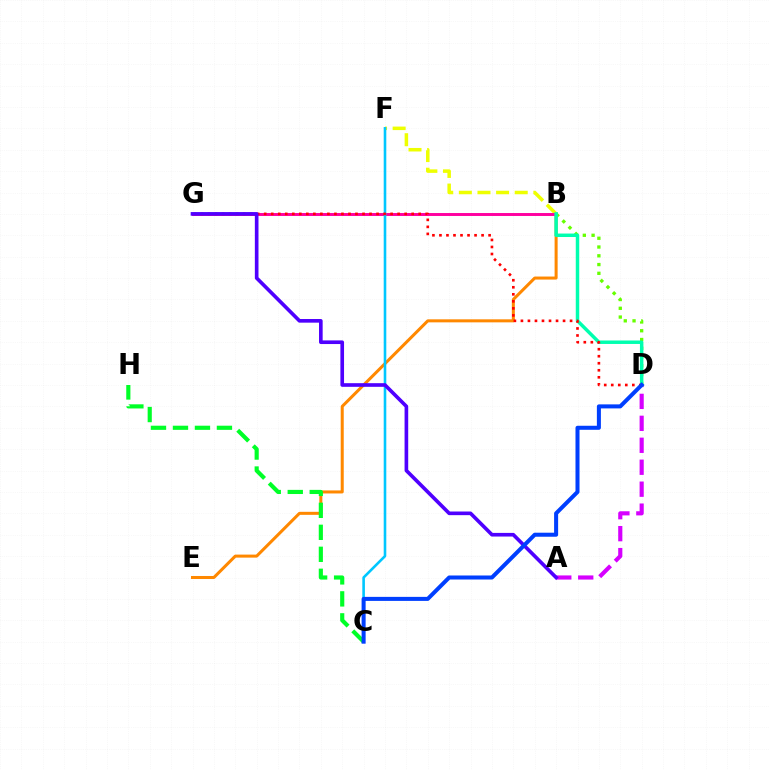{('A', 'D'): [{'color': '#d600ff', 'line_style': 'dashed', 'thickness': 2.98}], ('B', 'E'): [{'color': '#ff8800', 'line_style': 'solid', 'thickness': 2.18}], ('B', 'F'): [{'color': '#eeff00', 'line_style': 'dashed', 'thickness': 2.53}], ('C', 'H'): [{'color': '#00ff27', 'line_style': 'dashed', 'thickness': 2.99}], ('B', 'G'): [{'color': '#ff00a0', 'line_style': 'solid', 'thickness': 2.12}], ('B', 'D'): [{'color': '#66ff00', 'line_style': 'dotted', 'thickness': 2.38}, {'color': '#00ffaf', 'line_style': 'solid', 'thickness': 2.5}], ('C', 'F'): [{'color': '#00c7ff', 'line_style': 'solid', 'thickness': 1.87}], ('D', 'G'): [{'color': '#ff0000', 'line_style': 'dotted', 'thickness': 1.91}], ('A', 'G'): [{'color': '#4f00ff', 'line_style': 'solid', 'thickness': 2.62}], ('C', 'D'): [{'color': '#003fff', 'line_style': 'solid', 'thickness': 2.9}]}